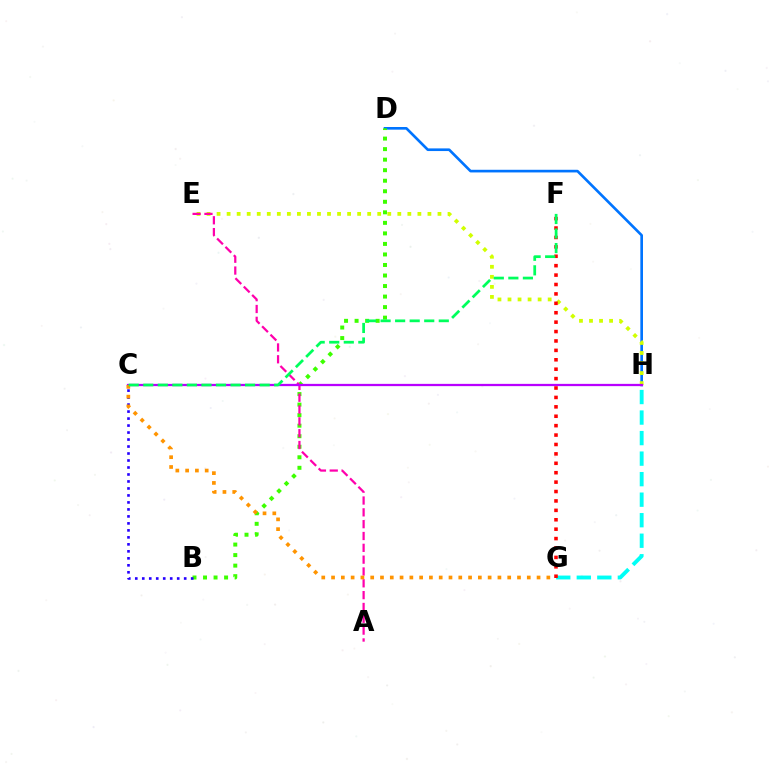{('D', 'H'): [{'color': '#0074ff', 'line_style': 'solid', 'thickness': 1.91}], ('E', 'H'): [{'color': '#d1ff00', 'line_style': 'dotted', 'thickness': 2.73}], ('B', 'D'): [{'color': '#3dff00', 'line_style': 'dotted', 'thickness': 2.86}], ('G', 'H'): [{'color': '#00fff6', 'line_style': 'dashed', 'thickness': 2.79}], ('A', 'E'): [{'color': '#ff00ac', 'line_style': 'dashed', 'thickness': 1.61}], ('B', 'C'): [{'color': '#2500ff', 'line_style': 'dotted', 'thickness': 1.9}], ('C', 'H'): [{'color': '#b900ff', 'line_style': 'solid', 'thickness': 1.63}], ('F', 'G'): [{'color': '#ff0000', 'line_style': 'dotted', 'thickness': 2.56}], ('C', 'G'): [{'color': '#ff9400', 'line_style': 'dotted', 'thickness': 2.66}], ('C', 'F'): [{'color': '#00ff5c', 'line_style': 'dashed', 'thickness': 1.98}]}